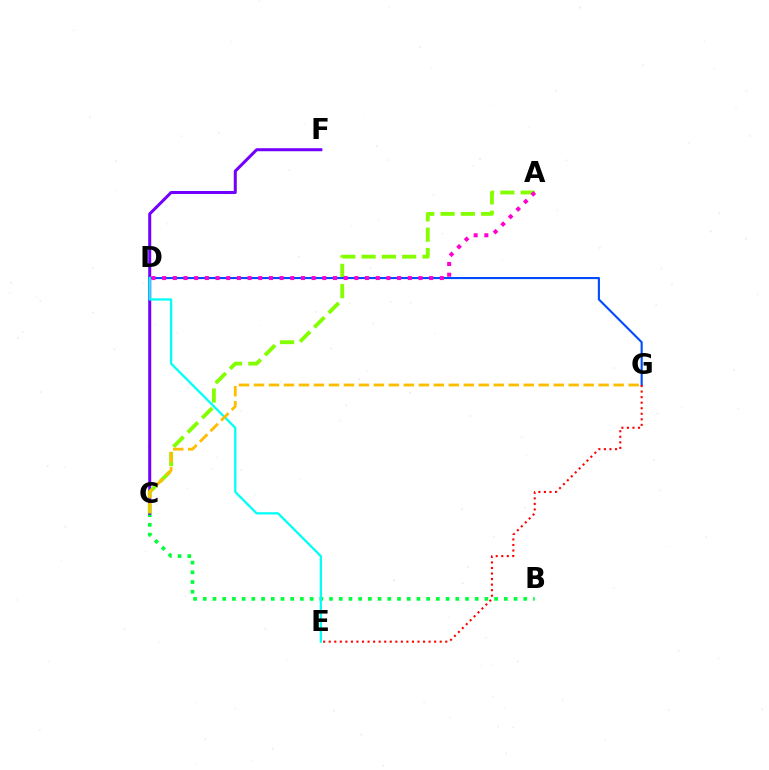{('B', 'C'): [{'color': '#00ff39', 'line_style': 'dotted', 'thickness': 2.64}], ('C', 'F'): [{'color': '#7200ff', 'line_style': 'solid', 'thickness': 2.17}], ('A', 'C'): [{'color': '#84ff00', 'line_style': 'dashed', 'thickness': 2.76}], ('D', 'G'): [{'color': '#004bff', 'line_style': 'solid', 'thickness': 1.52}], ('D', 'E'): [{'color': '#00fff6', 'line_style': 'solid', 'thickness': 1.63}], ('A', 'D'): [{'color': '#ff00cf', 'line_style': 'dotted', 'thickness': 2.9}], ('C', 'G'): [{'color': '#ffbd00', 'line_style': 'dashed', 'thickness': 2.04}], ('E', 'G'): [{'color': '#ff0000', 'line_style': 'dotted', 'thickness': 1.51}]}